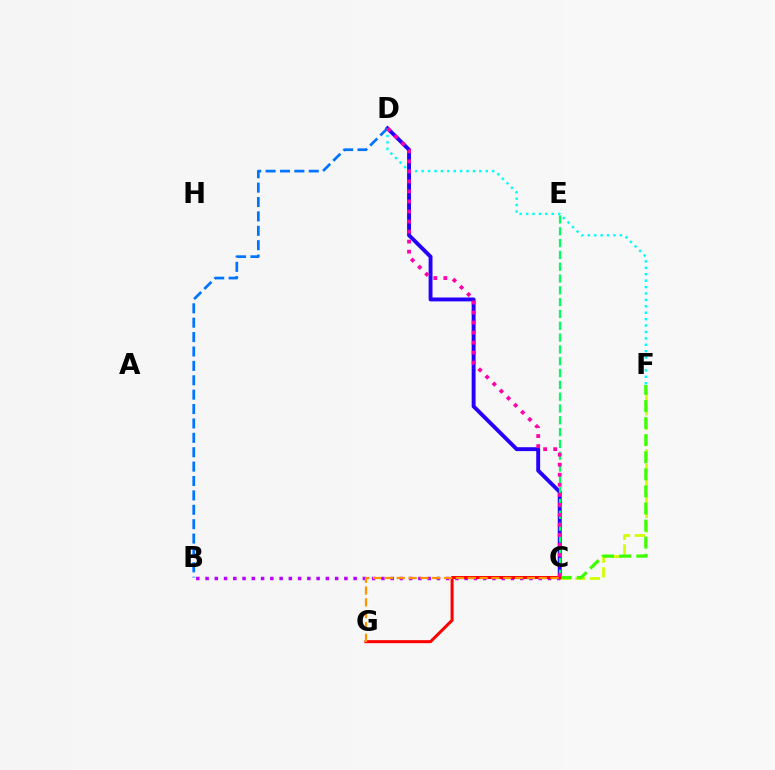{('C', 'D'): [{'color': '#2500ff', 'line_style': 'solid', 'thickness': 2.8}, {'color': '#ff00ac', 'line_style': 'dotted', 'thickness': 2.72}], ('D', 'F'): [{'color': '#00fff6', 'line_style': 'dotted', 'thickness': 1.74}], ('B', 'C'): [{'color': '#b900ff', 'line_style': 'dotted', 'thickness': 2.51}], ('B', 'D'): [{'color': '#0074ff', 'line_style': 'dashed', 'thickness': 1.96}], ('C', 'F'): [{'color': '#d1ff00', 'line_style': 'dashed', 'thickness': 1.99}, {'color': '#3dff00', 'line_style': 'dashed', 'thickness': 2.32}], ('C', 'E'): [{'color': '#00ff5c', 'line_style': 'dashed', 'thickness': 1.6}], ('C', 'G'): [{'color': '#ff0000', 'line_style': 'solid', 'thickness': 2.18}, {'color': '#ff9400', 'line_style': 'dashed', 'thickness': 1.61}]}